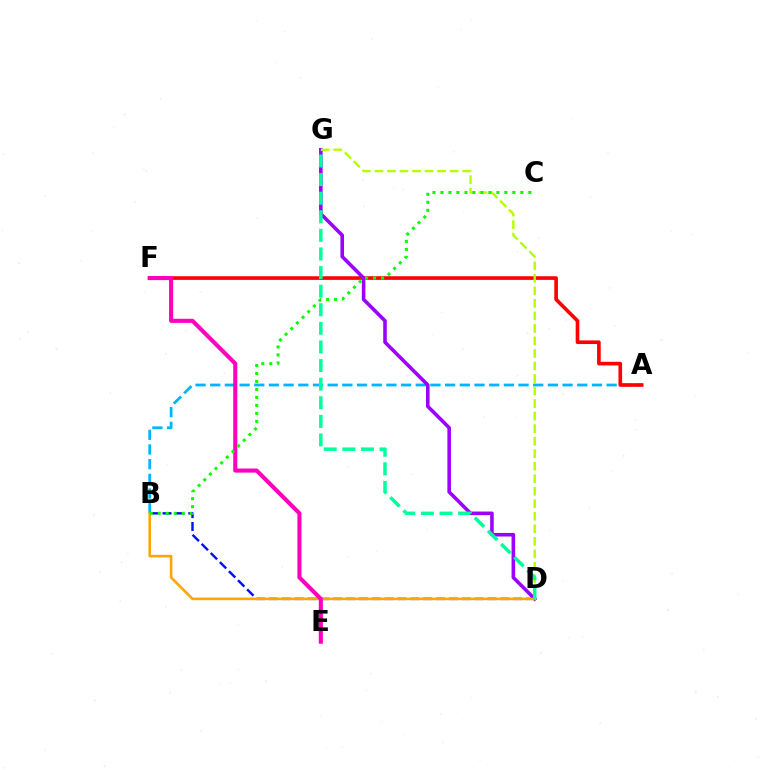{('A', 'B'): [{'color': '#00b5ff', 'line_style': 'dashed', 'thickness': 1.99}], ('A', 'F'): [{'color': '#ff0000', 'line_style': 'solid', 'thickness': 2.62}], ('D', 'G'): [{'color': '#9b00ff', 'line_style': 'solid', 'thickness': 2.57}, {'color': '#b3ff00', 'line_style': 'dashed', 'thickness': 1.7}, {'color': '#00ff9d', 'line_style': 'dashed', 'thickness': 2.53}], ('B', 'D'): [{'color': '#0010ff', 'line_style': 'dashed', 'thickness': 1.75}, {'color': '#ffa500', 'line_style': 'solid', 'thickness': 1.86}], ('E', 'F'): [{'color': '#ff00bd', 'line_style': 'solid', 'thickness': 2.96}], ('B', 'C'): [{'color': '#08ff00', 'line_style': 'dotted', 'thickness': 2.17}]}